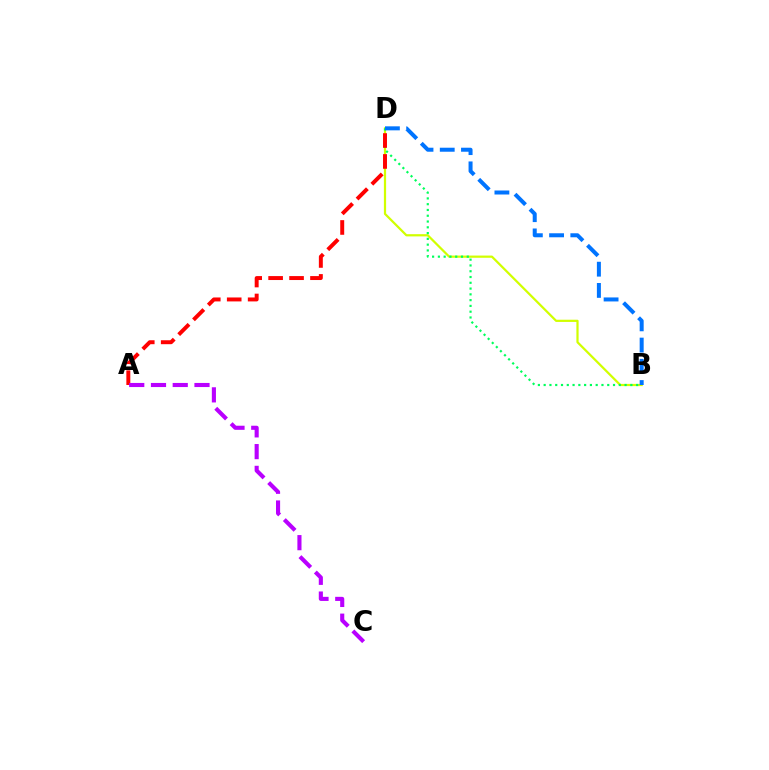{('B', 'D'): [{'color': '#d1ff00', 'line_style': 'solid', 'thickness': 1.6}, {'color': '#00ff5c', 'line_style': 'dotted', 'thickness': 1.57}, {'color': '#0074ff', 'line_style': 'dashed', 'thickness': 2.88}], ('A', 'D'): [{'color': '#ff0000', 'line_style': 'dashed', 'thickness': 2.84}], ('A', 'C'): [{'color': '#b900ff', 'line_style': 'dashed', 'thickness': 2.96}]}